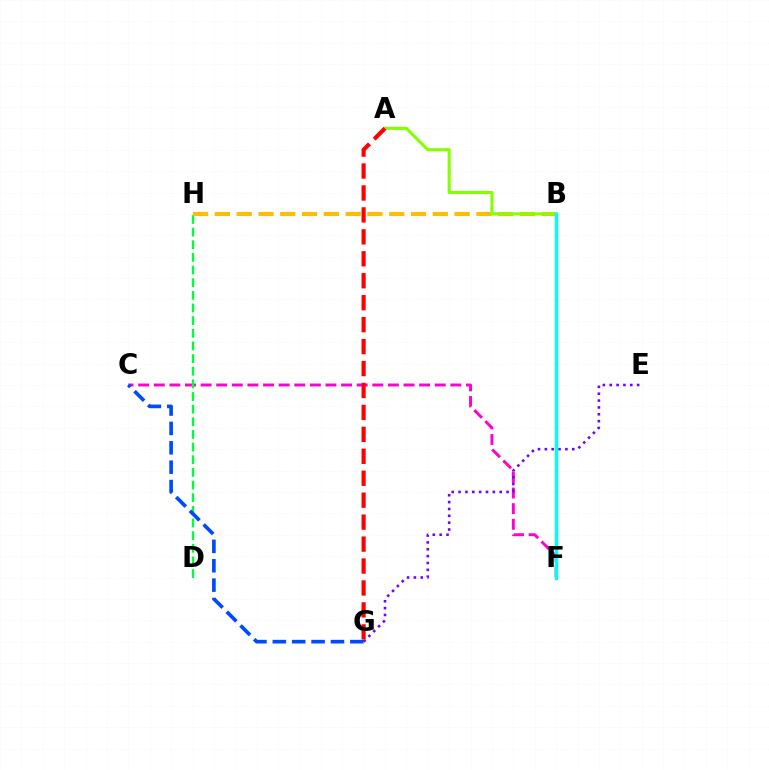{('C', 'F'): [{'color': '#ff00cf', 'line_style': 'dashed', 'thickness': 2.12}], ('D', 'H'): [{'color': '#00ff39', 'line_style': 'dashed', 'thickness': 1.72}], ('B', 'H'): [{'color': '#ffbd00', 'line_style': 'dashed', 'thickness': 2.96}], ('C', 'G'): [{'color': '#004bff', 'line_style': 'dashed', 'thickness': 2.63}], ('A', 'B'): [{'color': '#84ff00', 'line_style': 'solid', 'thickness': 2.23}], ('E', 'G'): [{'color': '#7200ff', 'line_style': 'dotted', 'thickness': 1.86}], ('B', 'F'): [{'color': '#00fff6', 'line_style': 'solid', 'thickness': 2.45}], ('A', 'G'): [{'color': '#ff0000', 'line_style': 'dashed', 'thickness': 2.98}]}